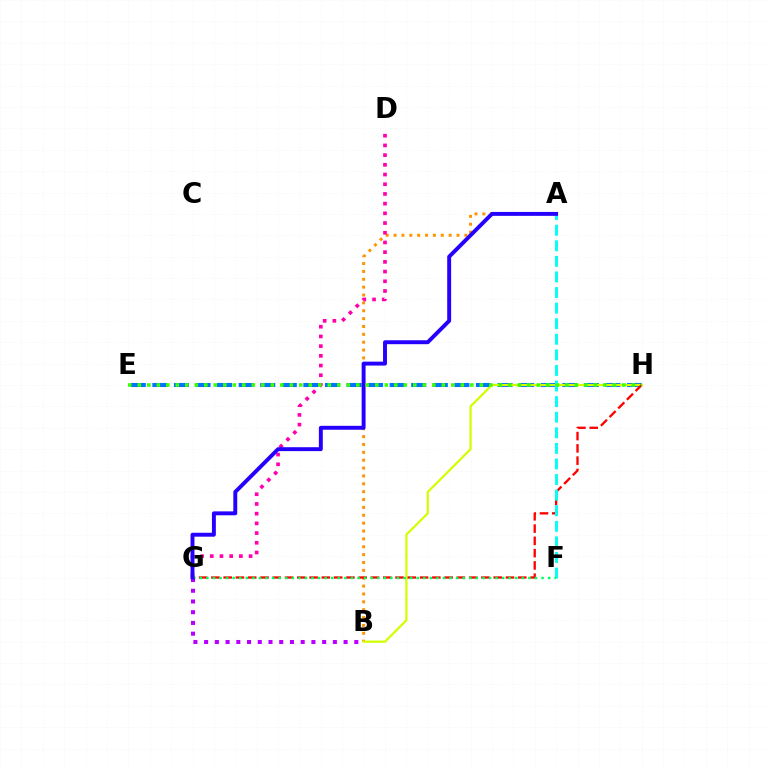{('E', 'H'): [{'color': '#0074ff', 'line_style': 'dashed', 'thickness': 2.93}, {'color': '#3dff00', 'line_style': 'dotted', 'thickness': 2.58}], ('A', 'B'): [{'color': '#ff9400', 'line_style': 'dotted', 'thickness': 2.14}], ('D', 'G'): [{'color': '#ff00ac', 'line_style': 'dotted', 'thickness': 2.64}], ('B', 'H'): [{'color': '#d1ff00', 'line_style': 'solid', 'thickness': 1.59}], ('G', 'H'): [{'color': '#ff0000', 'line_style': 'dashed', 'thickness': 1.67}], ('A', 'F'): [{'color': '#00fff6', 'line_style': 'dashed', 'thickness': 2.12}], ('F', 'G'): [{'color': '#00ff5c', 'line_style': 'dotted', 'thickness': 1.79}], ('B', 'G'): [{'color': '#b900ff', 'line_style': 'dotted', 'thickness': 2.92}], ('A', 'G'): [{'color': '#2500ff', 'line_style': 'solid', 'thickness': 2.82}]}